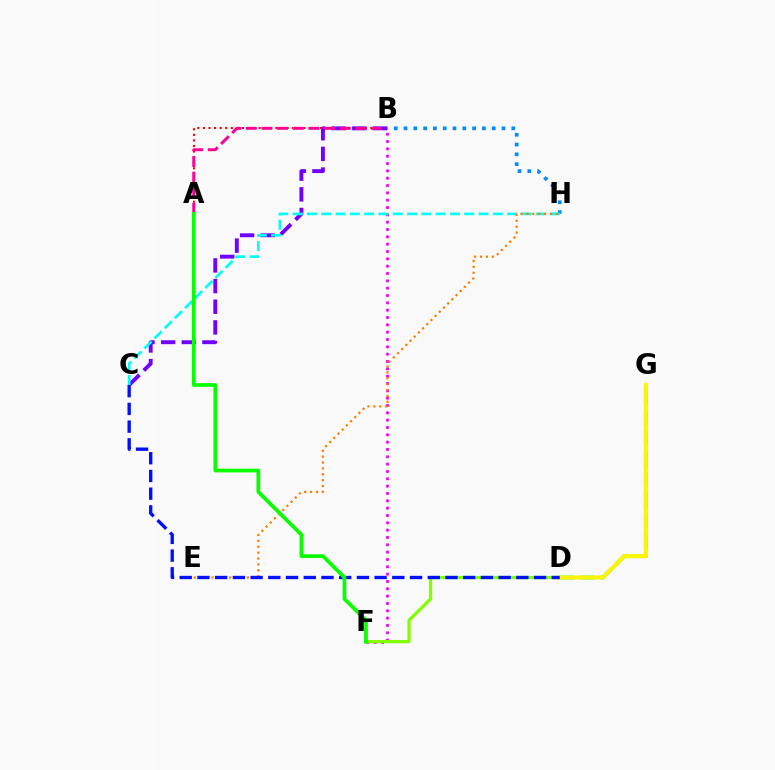{('D', 'G'): [{'color': '#00ff74', 'line_style': 'dashed', 'thickness': 2.79}, {'color': '#fcf500', 'line_style': 'solid', 'thickness': 2.96}], ('A', 'B'): [{'color': '#ff0000', 'line_style': 'dotted', 'thickness': 1.52}, {'color': '#ff0094', 'line_style': 'dashed', 'thickness': 2.12}], ('B', 'F'): [{'color': '#ee00ff', 'line_style': 'dotted', 'thickness': 1.99}], ('B', 'H'): [{'color': '#008cff', 'line_style': 'dotted', 'thickness': 2.66}], ('B', 'C'): [{'color': '#7200ff', 'line_style': 'dashed', 'thickness': 2.81}], ('C', 'H'): [{'color': '#00fff6', 'line_style': 'dashed', 'thickness': 1.94}], ('D', 'F'): [{'color': '#84ff00', 'line_style': 'solid', 'thickness': 2.33}], ('E', 'H'): [{'color': '#ff7c00', 'line_style': 'dotted', 'thickness': 1.6}], ('C', 'D'): [{'color': '#0010ff', 'line_style': 'dashed', 'thickness': 2.41}], ('A', 'F'): [{'color': '#08ff00', 'line_style': 'solid', 'thickness': 2.67}]}